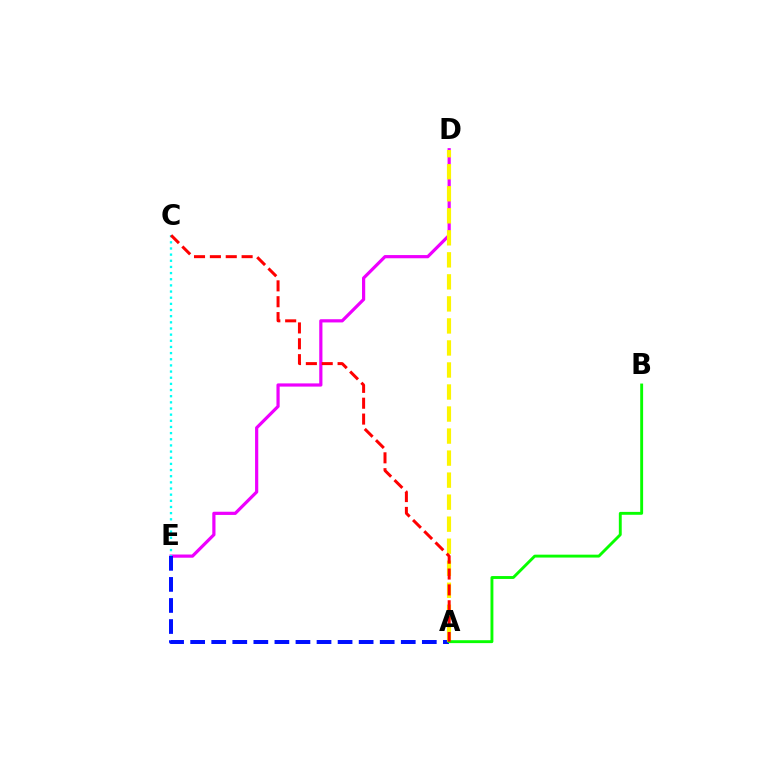{('D', 'E'): [{'color': '#ee00ff', 'line_style': 'solid', 'thickness': 2.3}], ('A', 'E'): [{'color': '#0010ff', 'line_style': 'dashed', 'thickness': 2.86}], ('A', 'D'): [{'color': '#fcf500', 'line_style': 'dashed', 'thickness': 2.99}], ('A', 'B'): [{'color': '#08ff00', 'line_style': 'solid', 'thickness': 2.08}], ('C', 'E'): [{'color': '#00fff6', 'line_style': 'dotted', 'thickness': 1.67}], ('A', 'C'): [{'color': '#ff0000', 'line_style': 'dashed', 'thickness': 2.16}]}